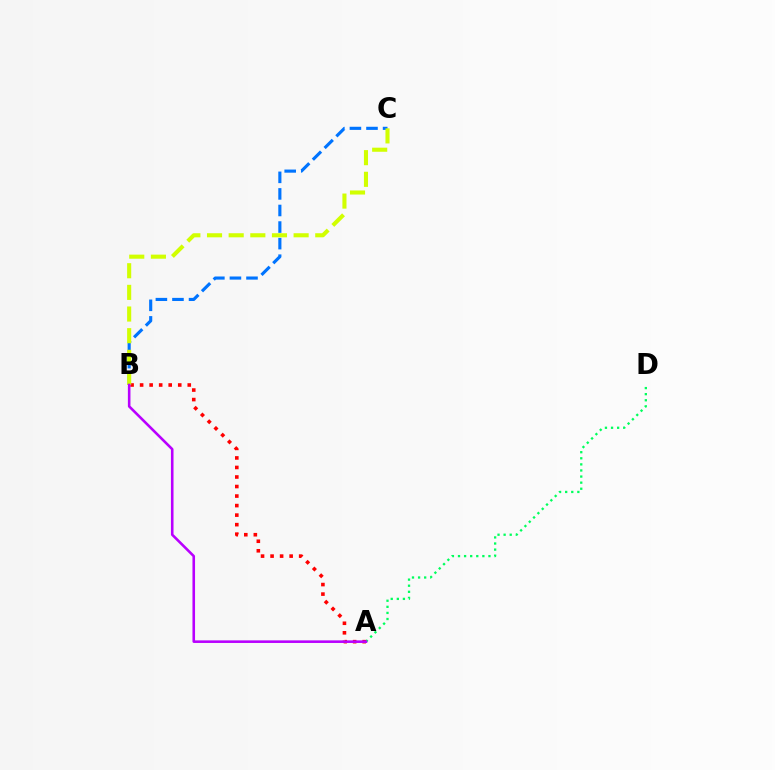{('A', 'D'): [{'color': '#00ff5c', 'line_style': 'dotted', 'thickness': 1.66}], ('B', 'C'): [{'color': '#0074ff', 'line_style': 'dashed', 'thickness': 2.25}, {'color': '#d1ff00', 'line_style': 'dashed', 'thickness': 2.94}], ('A', 'B'): [{'color': '#ff0000', 'line_style': 'dotted', 'thickness': 2.59}, {'color': '#b900ff', 'line_style': 'solid', 'thickness': 1.86}]}